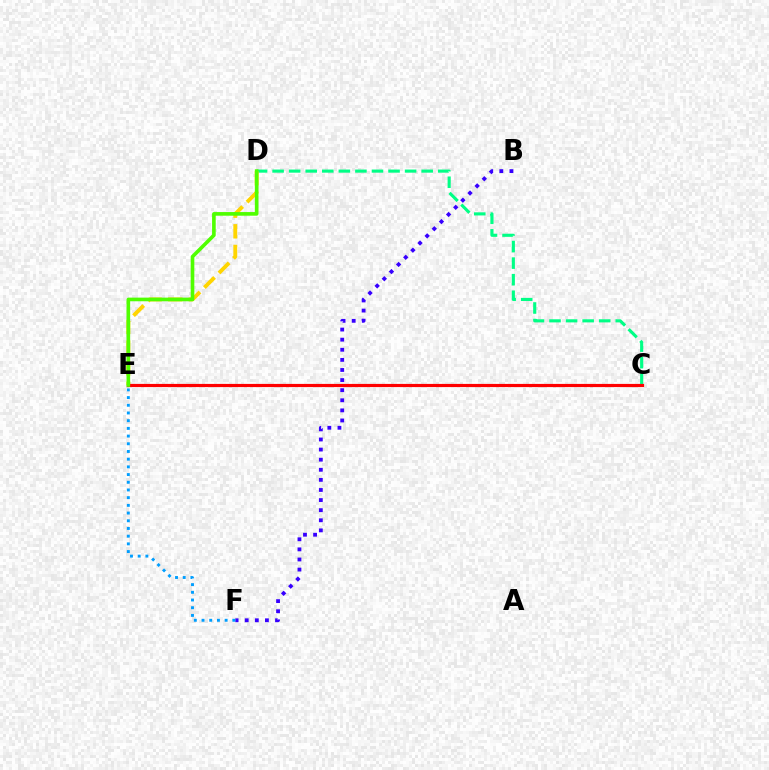{('C', 'D'): [{'color': '#00ff86', 'line_style': 'dashed', 'thickness': 2.25}], ('B', 'F'): [{'color': '#3700ff', 'line_style': 'dotted', 'thickness': 2.74}], ('D', 'E'): [{'color': '#ffd500', 'line_style': 'dashed', 'thickness': 2.8}, {'color': '#4fff00', 'line_style': 'solid', 'thickness': 2.62}], ('C', 'E'): [{'color': '#ff00ed', 'line_style': 'solid', 'thickness': 1.88}, {'color': '#ff0000', 'line_style': 'solid', 'thickness': 2.29}], ('E', 'F'): [{'color': '#009eff', 'line_style': 'dotted', 'thickness': 2.09}]}